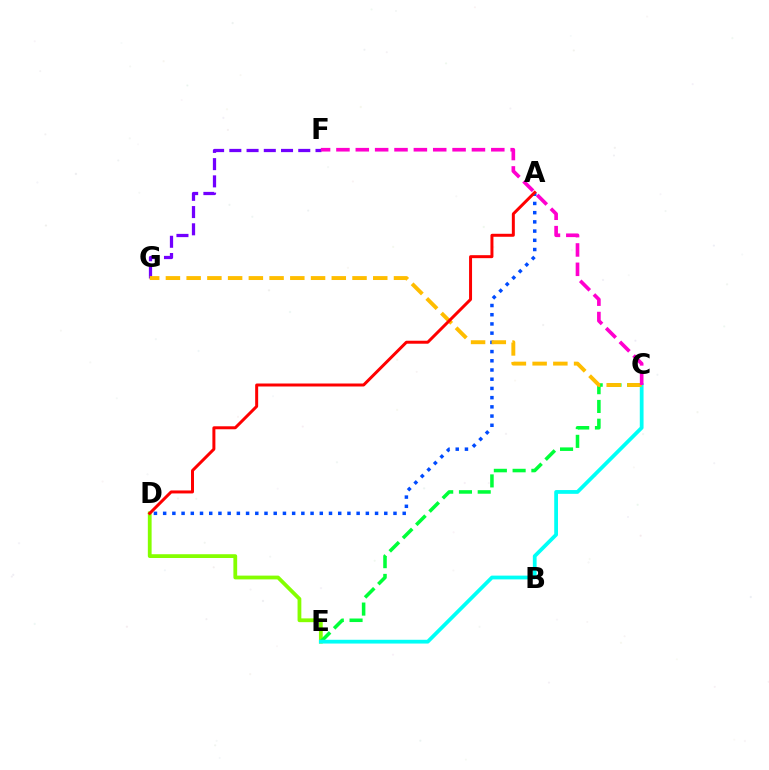{('D', 'E'): [{'color': '#84ff00', 'line_style': 'solid', 'thickness': 2.72}], ('C', 'E'): [{'color': '#00ff39', 'line_style': 'dashed', 'thickness': 2.55}, {'color': '#00fff6', 'line_style': 'solid', 'thickness': 2.72}], ('A', 'D'): [{'color': '#004bff', 'line_style': 'dotted', 'thickness': 2.5}, {'color': '#ff0000', 'line_style': 'solid', 'thickness': 2.15}], ('F', 'G'): [{'color': '#7200ff', 'line_style': 'dashed', 'thickness': 2.34}], ('C', 'G'): [{'color': '#ffbd00', 'line_style': 'dashed', 'thickness': 2.82}], ('C', 'F'): [{'color': '#ff00cf', 'line_style': 'dashed', 'thickness': 2.63}]}